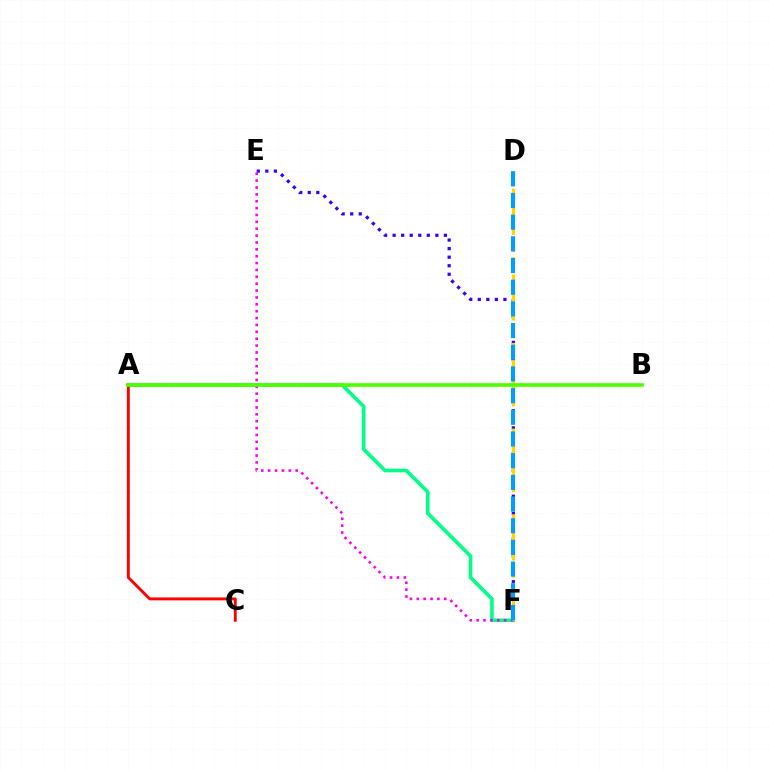{('E', 'F'): [{'color': '#3700ff', 'line_style': 'dotted', 'thickness': 2.32}, {'color': '#ff00ed', 'line_style': 'dotted', 'thickness': 1.87}], ('A', 'F'): [{'color': '#00ff86', 'line_style': 'solid', 'thickness': 2.58}], ('A', 'C'): [{'color': '#ff0000', 'line_style': 'solid', 'thickness': 2.08}], ('D', 'F'): [{'color': '#ffd500', 'line_style': 'dashed', 'thickness': 2.33}, {'color': '#009eff', 'line_style': 'dashed', 'thickness': 2.95}], ('A', 'B'): [{'color': '#4fff00', 'line_style': 'solid', 'thickness': 2.62}]}